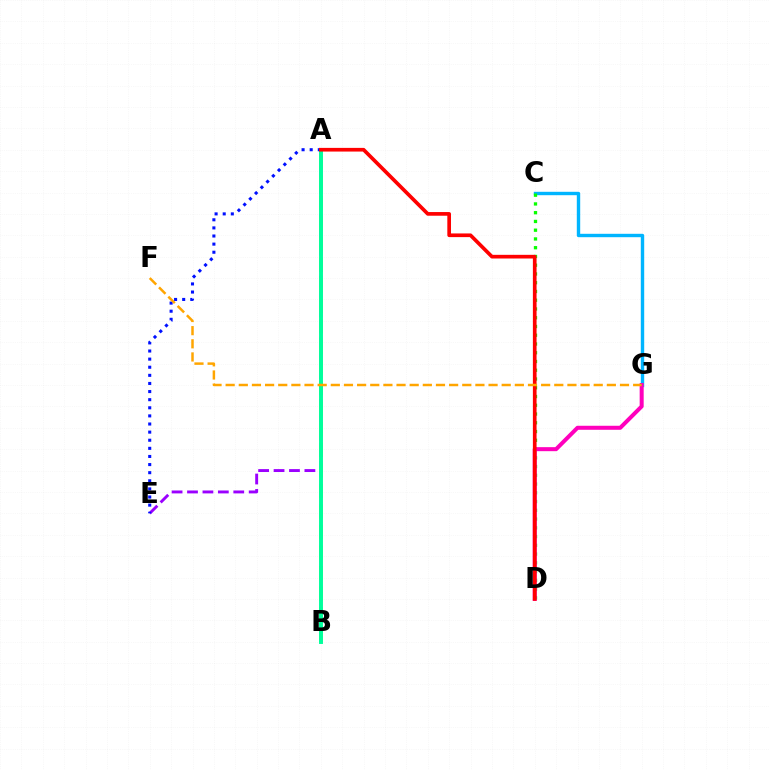{('A', 'E'): [{'color': '#9b00ff', 'line_style': 'dashed', 'thickness': 2.09}, {'color': '#0010ff', 'line_style': 'dotted', 'thickness': 2.2}], ('C', 'G'): [{'color': '#00b5ff', 'line_style': 'solid', 'thickness': 2.44}], ('A', 'B'): [{'color': '#b3ff00', 'line_style': 'dashed', 'thickness': 2.79}, {'color': '#00ff9d', 'line_style': 'solid', 'thickness': 2.83}], ('C', 'D'): [{'color': '#08ff00', 'line_style': 'dotted', 'thickness': 2.38}], ('D', 'G'): [{'color': '#ff00bd', 'line_style': 'solid', 'thickness': 2.89}], ('A', 'D'): [{'color': '#ff0000', 'line_style': 'solid', 'thickness': 2.65}], ('F', 'G'): [{'color': '#ffa500', 'line_style': 'dashed', 'thickness': 1.79}]}